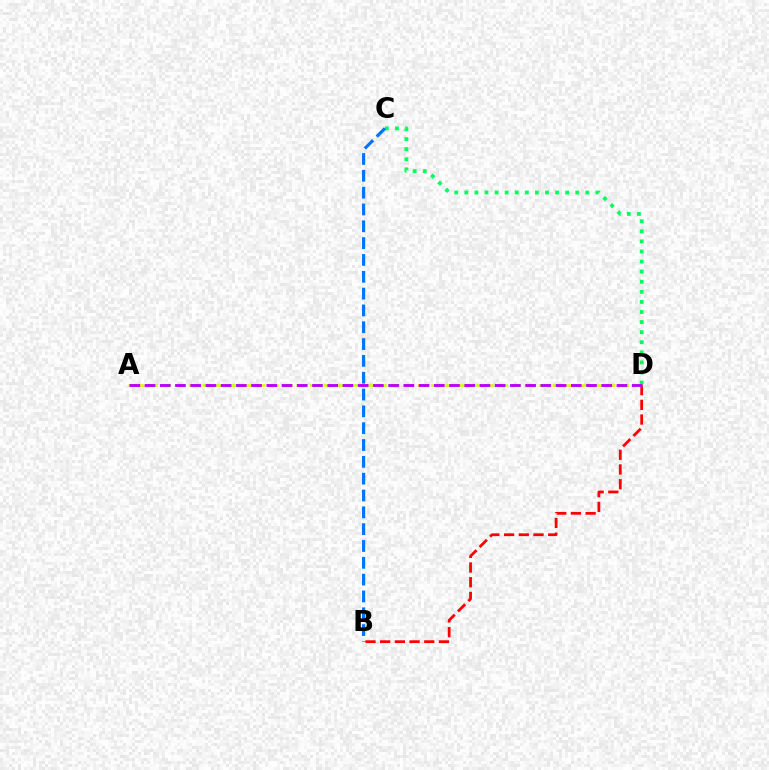{('B', 'D'): [{'color': '#ff0000', 'line_style': 'dashed', 'thickness': 2.0}], ('C', 'D'): [{'color': '#00ff5c', 'line_style': 'dotted', 'thickness': 2.74}], ('A', 'D'): [{'color': '#d1ff00', 'line_style': 'dashed', 'thickness': 1.83}, {'color': '#b900ff', 'line_style': 'dashed', 'thickness': 2.07}], ('B', 'C'): [{'color': '#0074ff', 'line_style': 'dashed', 'thickness': 2.29}]}